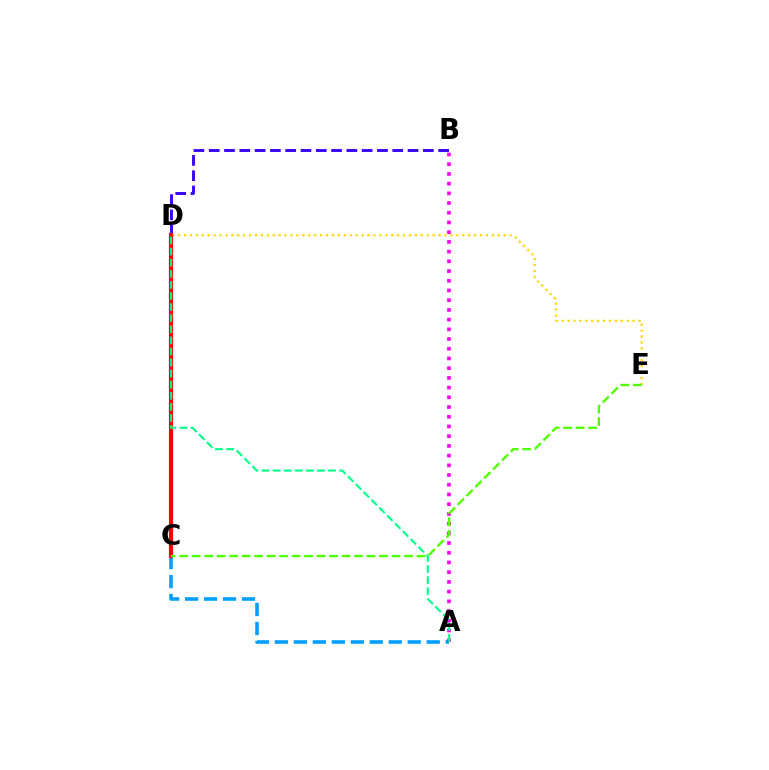{('D', 'E'): [{'color': '#ffd500', 'line_style': 'dotted', 'thickness': 1.61}], ('A', 'C'): [{'color': '#009eff', 'line_style': 'dashed', 'thickness': 2.58}], ('A', 'B'): [{'color': '#ff00ed', 'line_style': 'dotted', 'thickness': 2.64}], ('B', 'D'): [{'color': '#3700ff', 'line_style': 'dashed', 'thickness': 2.08}], ('C', 'D'): [{'color': '#ff0000', 'line_style': 'solid', 'thickness': 2.99}], ('C', 'E'): [{'color': '#4fff00', 'line_style': 'dashed', 'thickness': 1.7}], ('A', 'D'): [{'color': '#00ff86', 'line_style': 'dashed', 'thickness': 1.51}]}